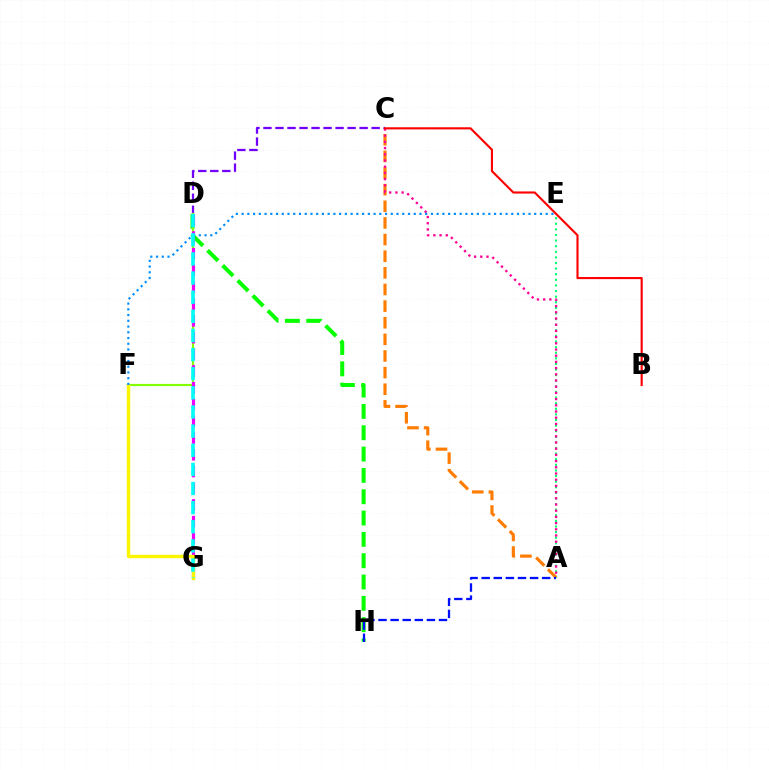{('A', 'E'): [{'color': '#00ff74', 'line_style': 'dotted', 'thickness': 1.52}], ('A', 'C'): [{'color': '#ff7c00', 'line_style': 'dashed', 'thickness': 2.26}, {'color': '#ff0094', 'line_style': 'dotted', 'thickness': 1.68}], ('C', 'D'): [{'color': '#7200ff', 'line_style': 'dashed', 'thickness': 1.63}], ('D', 'H'): [{'color': '#08ff00', 'line_style': 'dashed', 'thickness': 2.9}], ('D', 'F'): [{'color': '#84ff00', 'line_style': 'solid', 'thickness': 1.58}], ('A', 'H'): [{'color': '#0010ff', 'line_style': 'dashed', 'thickness': 1.64}], ('B', 'C'): [{'color': '#ff0000', 'line_style': 'solid', 'thickness': 1.53}], ('D', 'G'): [{'color': '#ee00ff', 'line_style': 'dashed', 'thickness': 2.27}, {'color': '#00fff6', 'line_style': 'dashed', 'thickness': 2.6}], ('F', 'G'): [{'color': '#fcf500', 'line_style': 'solid', 'thickness': 2.45}], ('E', 'F'): [{'color': '#008cff', 'line_style': 'dotted', 'thickness': 1.56}]}